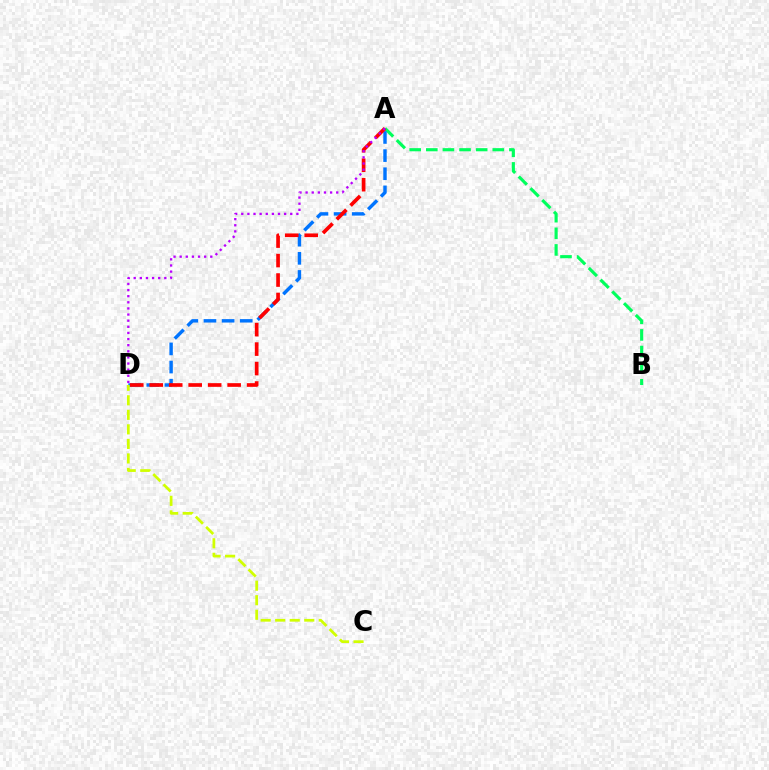{('A', 'B'): [{'color': '#00ff5c', 'line_style': 'dashed', 'thickness': 2.26}], ('A', 'D'): [{'color': '#0074ff', 'line_style': 'dashed', 'thickness': 2.46}, {'color': '#ff0000', 'line_style': 'dashed', 'thickness': 2.65}, {'color': '#b900ff', 'line_style': 'dotted', 'thickness': 1.66}], ('C', 'D'): [{'color': '#d1ff00', 'line_style': 'dashed', 'thickness': 1.97}]}